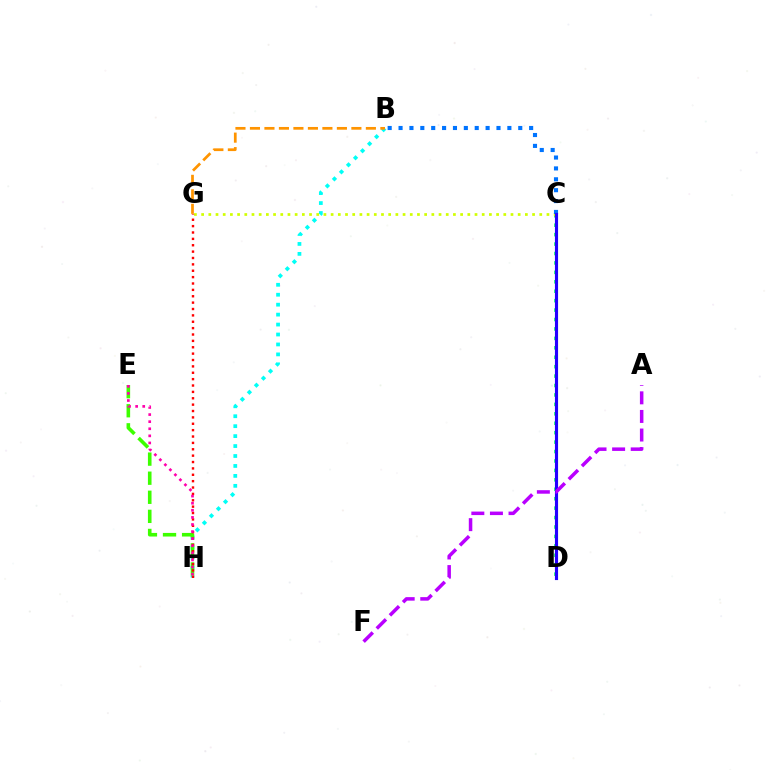{('B', 'H'): [{'color': '#00fff6', 'line_style': 'dotted', 'thickness': 2.7}], ('C', 'D'): [{'color': '#00ff5c', 'line_style': 'dotted', 'thickness': 2.56}, {'color': '#2500ff', 'line_style': 'solid', 'thickness': 2.26}], ('C', 'G'): [{'color': '#d1ff00', 'line_style': 'dotted', 'thickness': 1.95}], ('B', 'C'): [{'color': '#0074ff', 'line_style': 'dotted', 'thickness': 2.96}], ('B', 'G'): [{'color': '#ff9400', 'line_style': 'dashed', 'thickness': 1.97}], ('E', 'H'): [{'color': '#3dff00', 'line_style': 'dashed', 'thickness': 2.59}, {'color': '#ff00ac', 'line_style': 'dotted', 'thickness': 1.93}], ('G', 'H'): [{'color': '#ff0000', 'line_style': 'dotted', 'thickness': 1.73}], ('A', 'F'): [{'color': '#b900ff', 'line_style': 'dashed', 'thickness': 2.53}]}